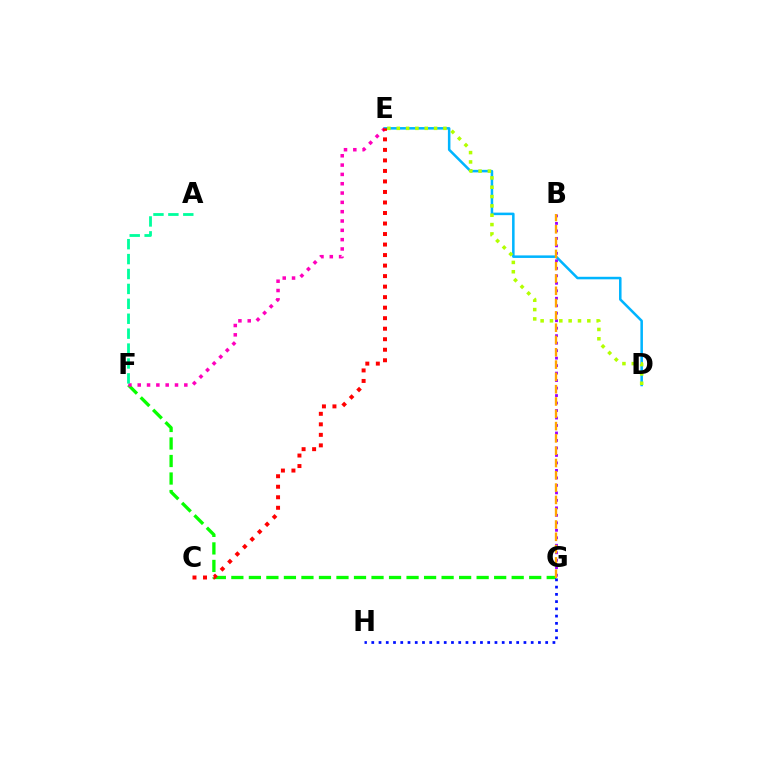{('F', 'G'): [{'color': '#08ff00', 'line_style': 'dashed', 'thickness': 2.38}], ('E', 'F'): [{'color': '#ff00bd', 'line_style': 'dotted', 'thickness': 2.53}], ('G', 'H'): [{'color': '#0010ff', 'line_style': 'dotted', 'thickness': 1.97}], ('D', 'E'): [{'color': '#00b5ff', 'line_style': 'solid', 'thickness': 1.82}, {'color': '#b3ff00', 'line_style': 'dotted', 'thickness': 2.54}], ('B', 'G'): [{'color': '#9b00ff', 'line_style': 'dotted', 'thickness': 2.03}, {'color': '#ffa500', 'line_style': 'dashed', 'thickness': 1.67}], ('A', 'F'): [{'color': '#00ff9d', 'line_style': 'dashed', 'thickness': 2.03}], ('C', 'E'): [{'color': '#ff0000', 'line_style': 'dotted', 'thickness': 2.86}]}